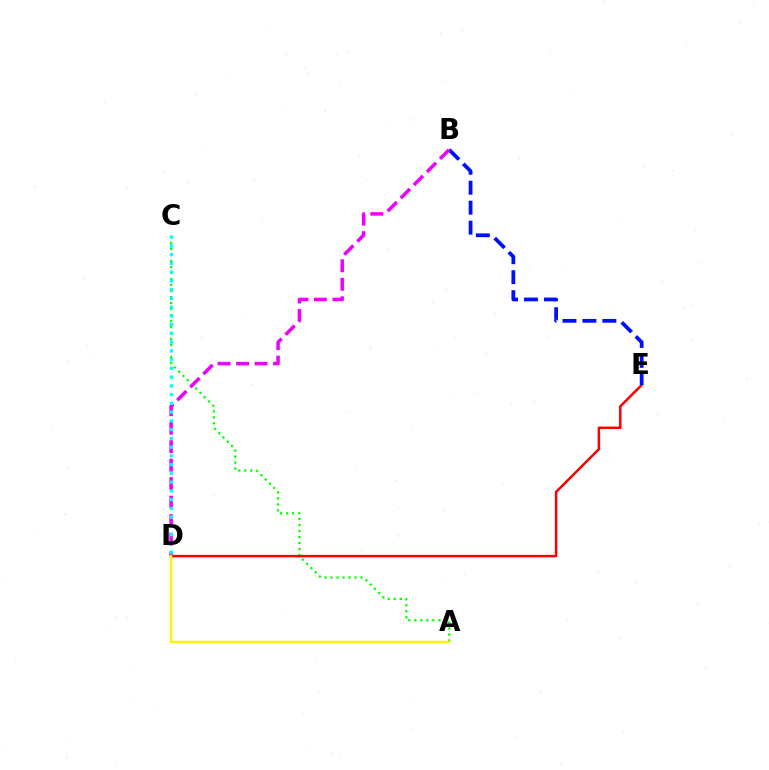{('A', 'C'): [{'color': '#08ff00', 'line_style': 'dotted', 'thickness': 1.63}], ('D', 'E'): [{'color': '#ff0000', 'line_style': 'solid', 'thickness': 1.79}], ('B', 'E'): [{'color': '#0010ff', 'line_style': 'dashed', 'thickness': 2.71}], ('B', 'D'): [{'color': '#ee00ff', 'line_style': 'dashed', 'thickness': 2.51}], ('A', 'D'): [{'color': '#fcf500', 'line_style': 'solid', 'thickness': 1.74}], ('C', 'D'): [{'color': '#00fff6', 'line_style': 'dotted', 'thickness': 2.38}]}